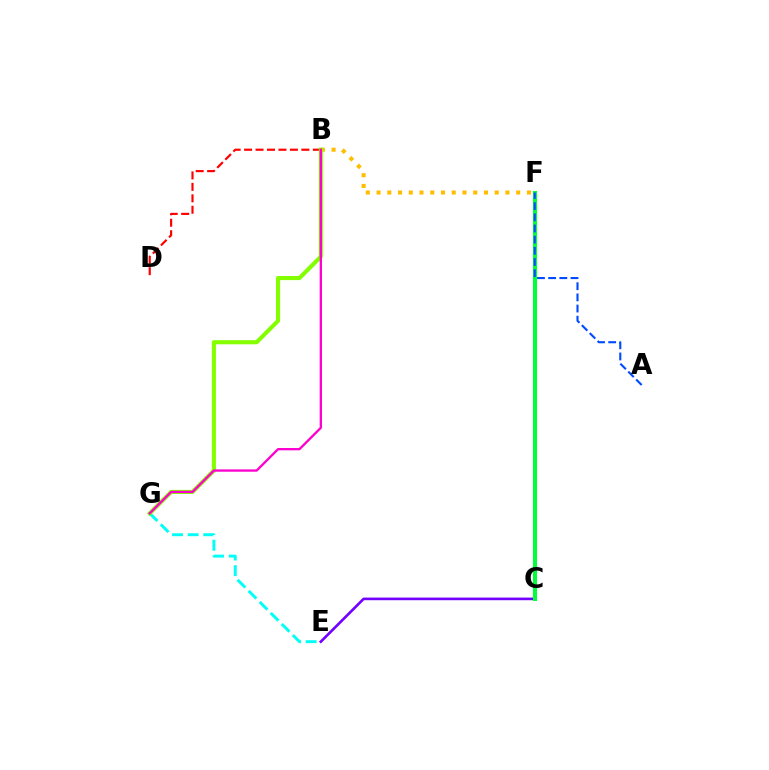{('E', 'G'): [{'color': '#00fff6', 'line_style': 'dashed', 'thickness': 2.12}], ('C', 'E'): [{'color': '#7200ff', 'line_style': 'solid', 'thickness': 1.9}], ('B', 'D'): [{'color': '#ff0000', 'line_style': 'dashed', 'thickness': 1.56}], ('B', 'F'): [{'color': '#ffbd00', 'line_style': 'dotted', 'thickness': 2.92}], ('B', 'G'): [{'color': '#84ff00', 'line_style': 'solid', 'thickness': 2.96}, {'color': '#ff00cf', 'line_style': 'solid', 'thickness': 1.66}], ('C', 'F'): [{'color': '#00ff39', 'line_style': 'solid', 'thickness': 2.91}], ('A', 'F'): [{'color': '#004bff', 'line_style': 'dashed', 'thickness': 1.52}]}